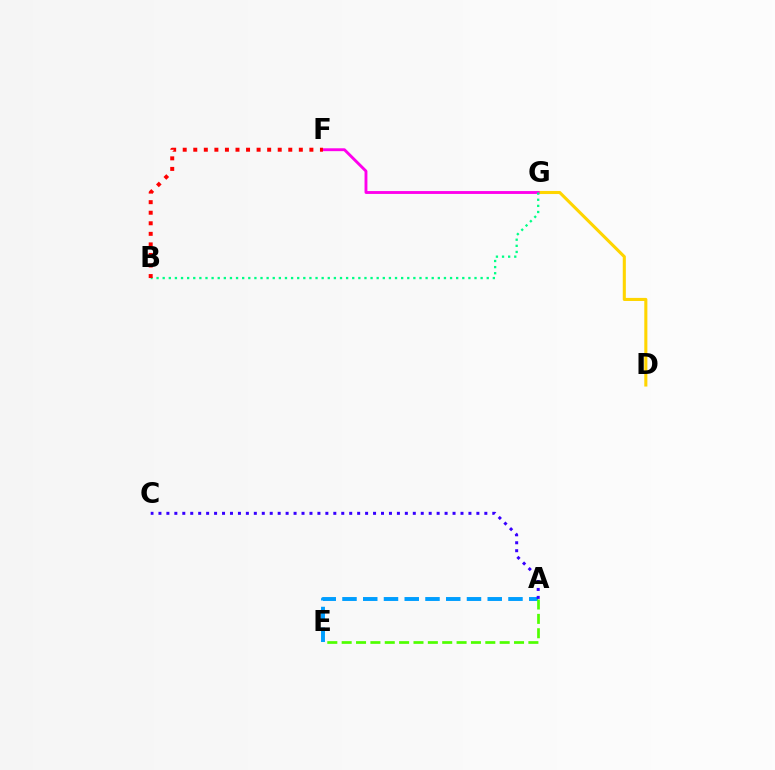{('D', 'G'): [{'color': '#ffd500', 'line_style': 'solid', 'thickness': 2.22}], ('F', 'G'): [{'color': '#ff00ed', 'line_style': 'solid', 'thickness': 2.07}], ('A', 'E'): [{'color': '#009eff', 'line_style': 'dashed', 'thickness': 2.82}, {'color': '#4fff00', 'line_style': 'dashed', 'thickness': 1.95}], ('B', 'G'): [{'color': '#00ff86', 'line_style': 'dotted', 'thickness': 1.66}], ('B', 'F'): [{'color': '#ff0000', 'line_style': 'dotted', 'thickness': 2.87}], ('A', 'C'): [{'color': '#3700ff', 'line_style': 'dotted', 'thickness': 2.16}]}